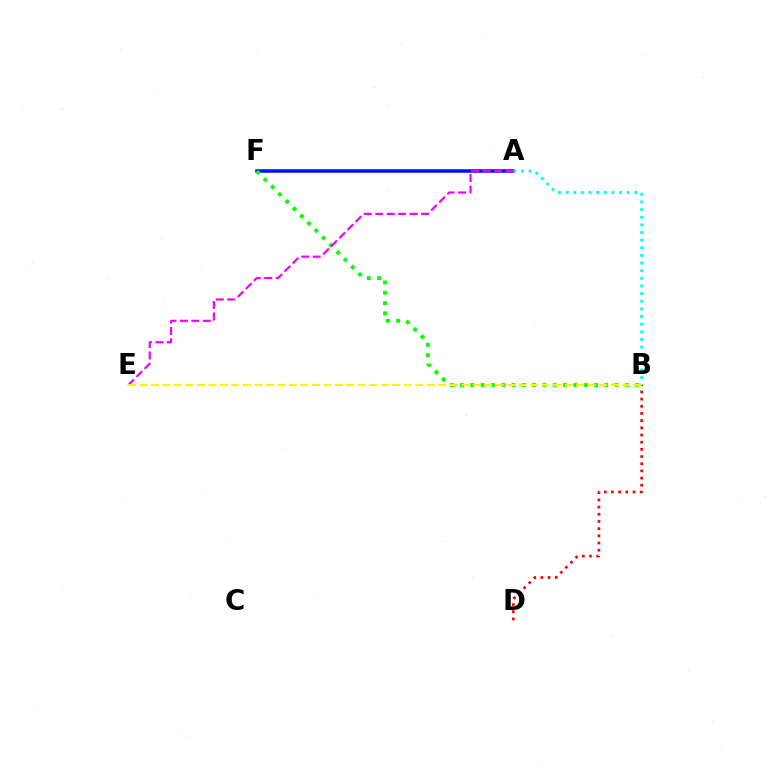{('A', 'F'): [{'color': '#0010ff', 'line_style': 'solid', 'thickness': 2.55}], ('A', 'B'): [{'color': '#00fff6', 'line_style': 'dotted', 'thickness': 2.08}], ('B', 'F'): [{'color': '#08ff00', 'line_style': 'dotted', 'thickness': 2.8}], ('A', 'E'): [{'color': '#ee00ff', 'line_style': 'dashed', 'thickness': 1.56}], ('B', 'D'): [{'color': '#ff0000', 'line_style': 'dotted', 'thickness': 1.95}], ('B', 'E'): [{'color': '#fcf500', 'line_style': 'dashed', 'thickness': 1.56}]}